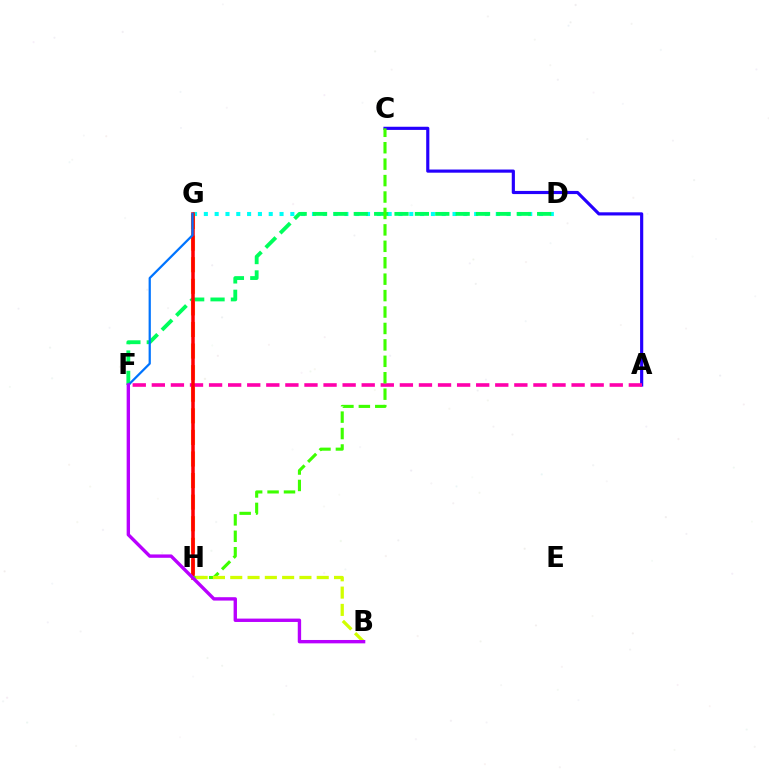{('D', 'G'): [{'color': '#00fff6', 'line_style': 'dotted', 'thickness': 2.94}], ('A', 'C'): [{'color': '#2500ff', 'line_style': 'solid', 'thickness': 2.27}], ('D', 'F'): [{'color': '#00ff5c', 'line_style': 'dashed', 'thickness': 2.77}], ('A', 'F'): [{'color': '#ff00ac', 'line_style': 'dashed', 'thickness': 2.59}], ('G', 'H'): [{'color': '#ff9400', 'line_style': 'dashed', 'thickness': 2.93}, {'color': '#ff0000', 'line_style': 'solid', 'thickness': 2.54}], ('F', 'G'): [{'color': '#0074ff', 'line_style': 'solid', 'thickness': 1.62}], ('C', 'H'): [{'color': '#3dff00', 'line_style': 'dashed', 'thickness': 2.23}], ('B', 'H'): [{'color': '#d1ff00', 'line_style': 'dashed', 'thickness': 2.35}], ('B', 'F'): [{'color': '#b900ff', 'line_style': 'solid', 'thickness': 2.43}]}